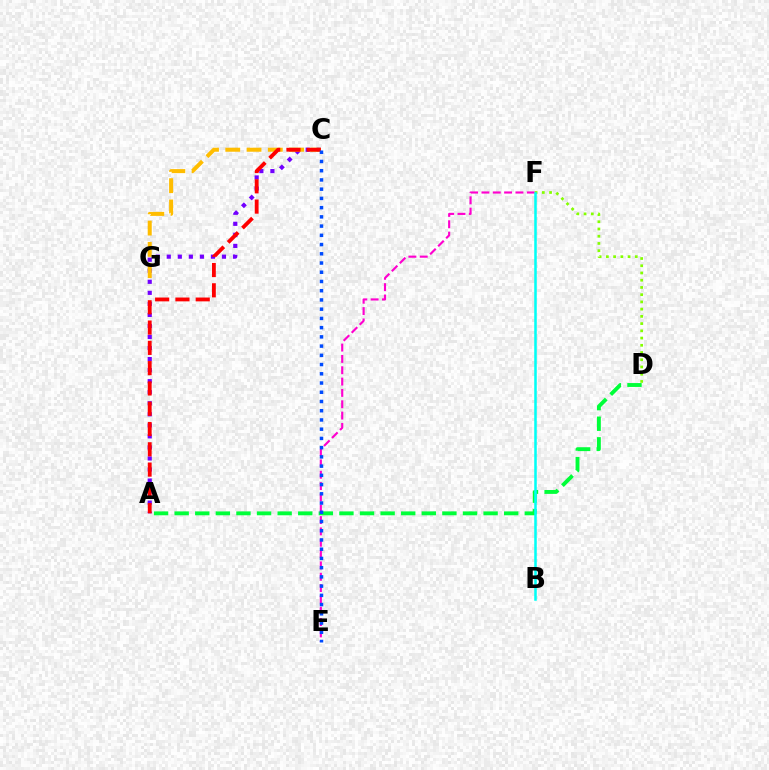{('A', 'C'): [{'color': '#7200ff', 'line_style': 'dotted', 'thickness': 3.0}, {'color': '#ff0000', 'line_style': 'dashed', 'thickness': 2.76}], ('A', 'D'): [{'color': '#00ff39', 'line_style': 'dashed', 'thickness': 2.8}], ('C', 'G'): [{'color': '#ffbd00', 'line_style': 'dashed', 'thickness': 2.89}], ('D', 'F'): [{'color': '#84ff00', 'line_style': 'dotted', 'thickness': 1.96}], ('E', 'F'): [{'color': '#ff00cf', 'line_style': 'dashed', 'thickness': 1.54}], ('B', 'F'): [{'color': '#00fff6', 'line_style': 'solid', 'thickness': 1.82}], ('C', 'E'): [{'color': '#004bff', 'line_style': 'dotted', 'thickness': 2.51}]}